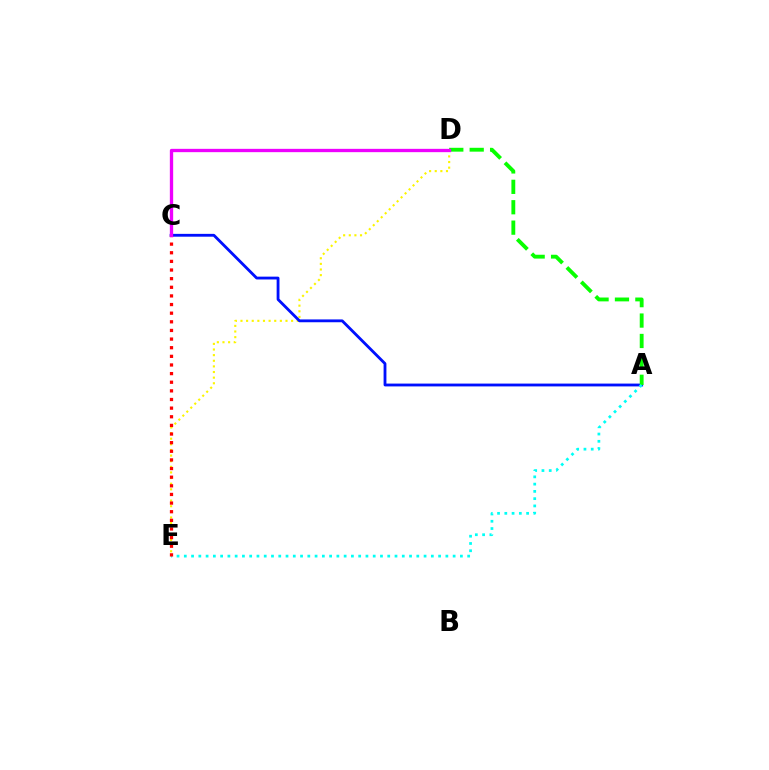{('D', 'E'): [{'color': '#fcf500', 'line_style': 'dotted', 'thickness': 1.53}], ('A', 'C'): [{'color': '#0010ff', 'line_style': 'solid', 'thickness': 2.03}], ('A', 'D'): [{'color': '#08ff00', 'line_style': 'dashed', 'thickness': 2.77}], ('A', 'E'): [{'color': '#00fff6', 'line_style': 'dotted', 'thickness': 1.97}], ('C', 'E'): [{'color': '#ff0000', 'line_style': 'dotted', 'thickness': 2.35}], ('C', 'D'): [{'color': '#ee00ff', 'line_style': 'solid', 'thickness': 2.39}]}